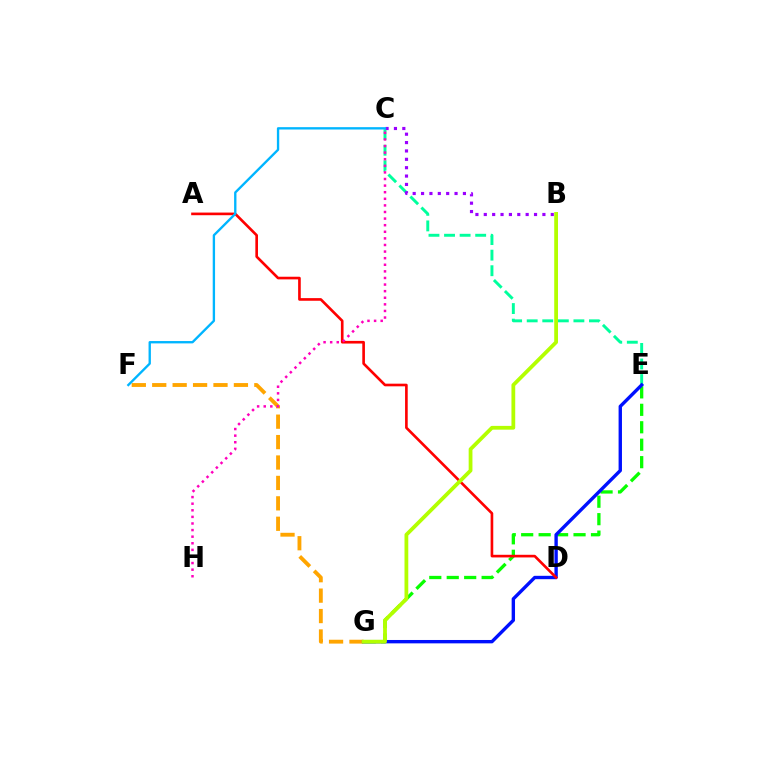{('E', 'G'): [{'color': '#08ff00', 'line_style': 'dashed', 'thickness': 2.37}, {'color': '#0010ff', 'line_style': 'solid', 'thickness': 2.43}], ('C', 'E'): [{'color': '#00ff9d', 'line_style': 'dashed', 'thickness': 2.11}], ('F', 'G'): [{'color': '#ffa500', 'line_style': 'dashed', 'thickness': 2.77}], ('B', 'C'): [{'color': '#9b00ff', 'line_style': 'dotted', 'thickness': 2.28}], ('A', 'D'): [{'color': '#ff0000', 'line_style': 'solid', 'thickness': 1.9}], ('C', 'H'): [{'color': '#ff00bd', 'line_style': 'dotted', 'thickness': 1.79}], ('C', 'F'): [{'color': '#00b5ff', 'line_style': 'solid', 'thickness': 1.69}], ('B', 'G'): [{'color': '#b3ff00', 'line_style': 'solid', 'thickness': 2.72}]}